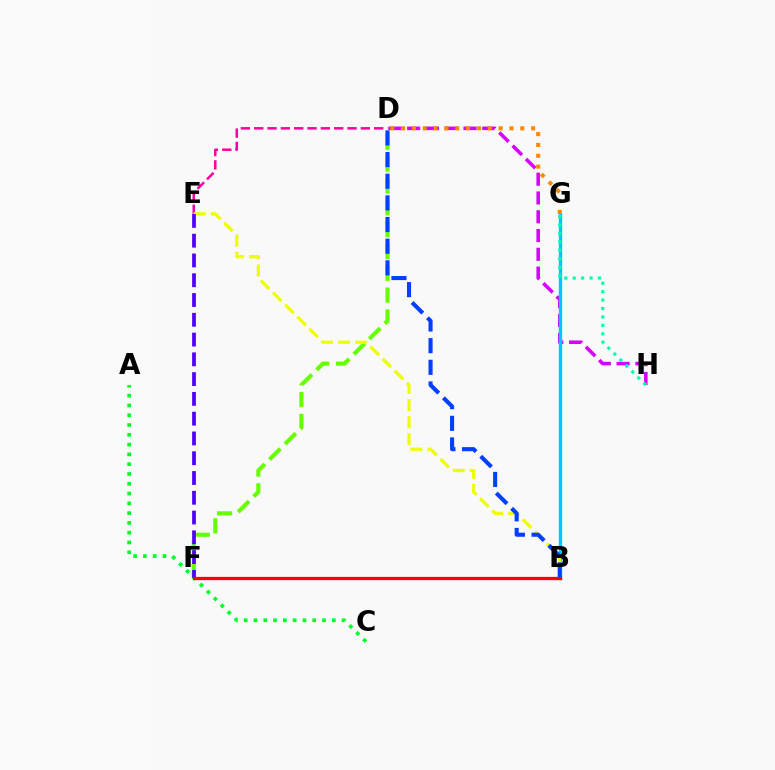{('D', 'H'): [{'color': '#d600ff', 'line_style': 'dashed', 'thickness': 2.55}], ('A', 'C'): [{'color': '#00ff27', 'line_style': 'dotted', 'thickness': 2.66}], ('B', 'G'): [{'color': '#00c7ff', 'line_style': 'solid', 'thickness': 2.44}], ('D', 'F'): [{'color': '#66ff00', 'line_style': 'dashed', 'thickness': 2.97}], ('D', 'E'): [{'color': '#ff00a0', 'line_style': 'dashed', 'thickness': 1.81}], ('G', 'H'): [{'color': '#00ffaf', 'line_style': 'dotted', 'thickness': 2.29}], ('B', 'E'): [{'color': '#eeff00', 'line_style': 'dashed', 'thickness': 2.32}], ('E', 'F'): [{'color': '#4f00ff', 'line_style': 'dashed', 'thickness': 2.69}], ('D', 'G'): [{'color': '#ff8800', 'line_style': 'dotted', 'thickness': 2.94}], ('B', 'F'): [{'color': '#ff0000', 'line_style': 'solid', 'thickness': 2.34}], ('B', 'D'): [{'color': '#003fff', 'line_style': 'dashed', 'thickness': 2.94}]}